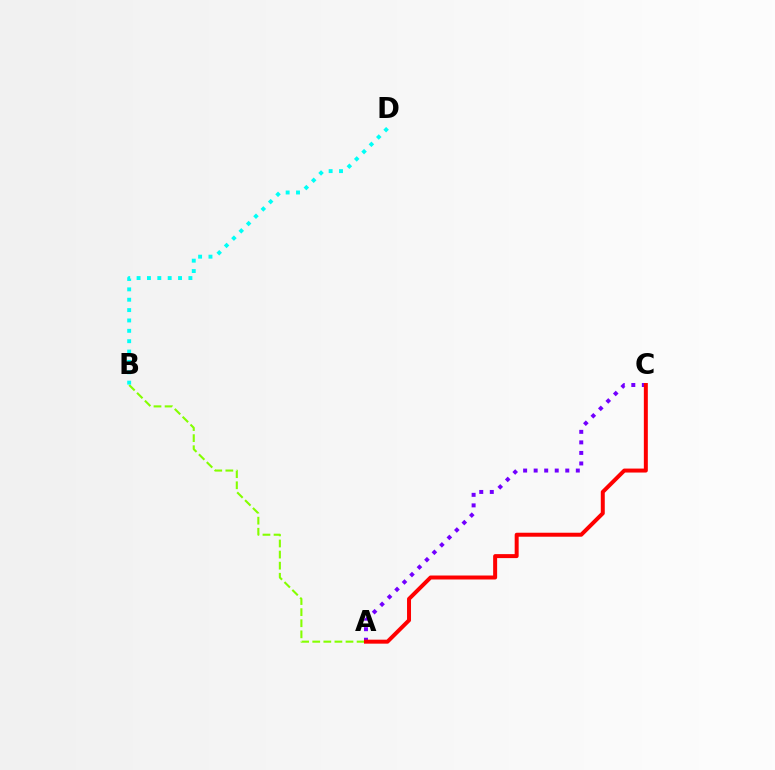{('A', 'C'): [{'color': '#7200ff', 'line_style': 'dotted', 'thickness': 2.86}, {'color': '#ff0000', 'line_style': 'solid', 'thickness': 2.86}], ('A', 'B'): [{'color': '#84ff00', 'line_style': 'dashed', 'thickness': 1.51}], ('B', 'D'): [{'color': '#00fff6', 'line_style': 'dotted', 'thickness': 2.82}]}